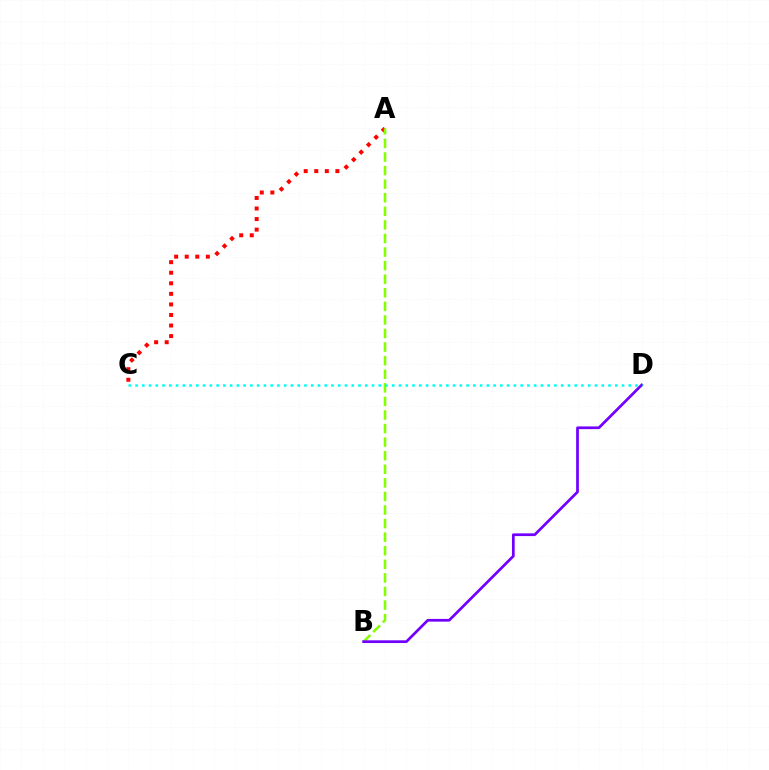{('A', 'C'): [{'color': '#ff0000', 'line_style': 'dotted', 'thickness': 2.87}], ('A', 'B'): [{'color': '#84ff00', 'line_style': 'dashed', 'thickness': 1.84}], ('B', 'D'): [{'color': '#7200ff', 'line_style': 'solid', 'thickness': 1.96}], ('C', 'D'): [{'color': '#00fff6', 'line_style': 'dotted', 'thickness': 1.84}]}